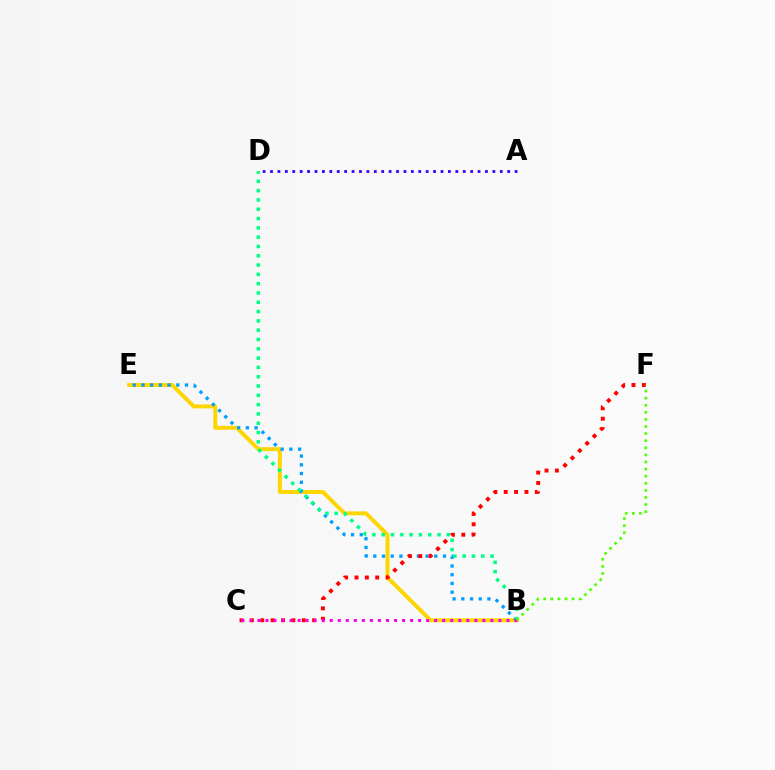{('B', 'E'): [{'color': '#ffd500', 'line_style': 'solid', 'thickness': 2.83}, {'color': '#009eff', 'line_style': 'dotted', 'thickness': 2.37}], ('A', 'D'): [{'color': '#3700ff', 'line_style': 'dotted', 'thickness': 2.01}], ('C', 'F'): [{'color': '#ff0000', 'line_style': 'dotted', 'thickness': 2.82}], ('B', 'D'): [{'color': '#00ff86', 'line_style': 'dotted', 'thickness': 2.53}], ('B', 'C'): [{'color': '#ff00ed', 'line_style': 'dotted', 'thickness': 2.18}], ('B', 'F'): [{'color': '#4fff00', 'line_style': 'dotted', 'thickness': 1.93}]}